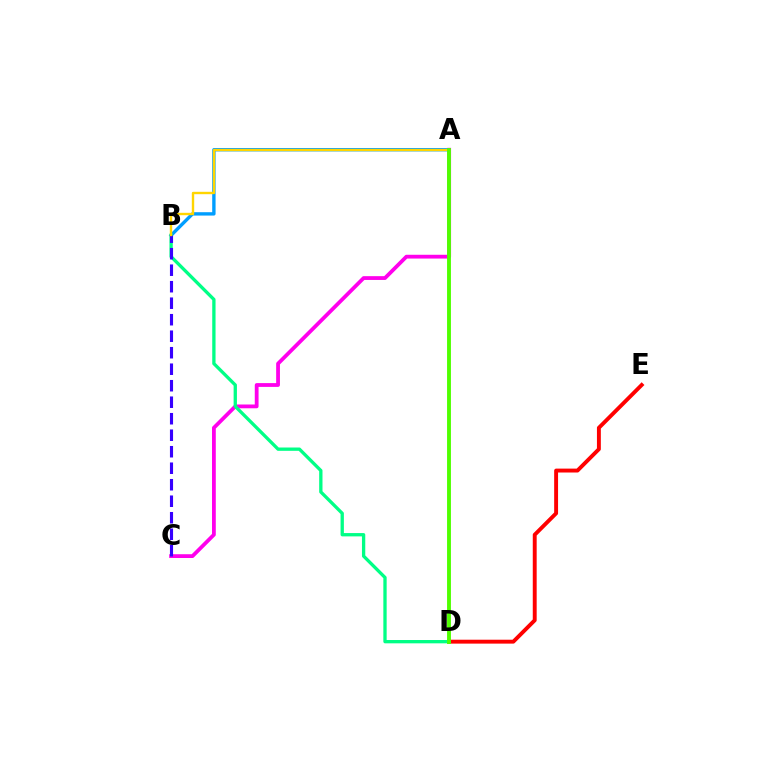{('A', 'B'): [{'color': '#009eff', 'line_style': 'solid', 'thickness': 2.43}, {'color': '#ffd500', 'line_style': 'solid', 'thickness': 1.71}], ('D', 'E'): [{'color': '#ff0000', 'line_style': 'solid', 'thickness': 2.81}], ('A', 'C'): [{'color': '#ff00ed', 'line_style': 'solid', 'thickness': 2.73}], ('B', 'D'): [{'color': '#00ff86', 'line_style': 'solid', 'thickness': 2.38}], ('B', 'C'): [{'color': '#3700ff', 'line_style': 'dashed', 'thickness': 2.24}], ('A', 'D'): [{'color': '#4fff00', 'line_style': 'solid', 'thickness': 2.8}]}